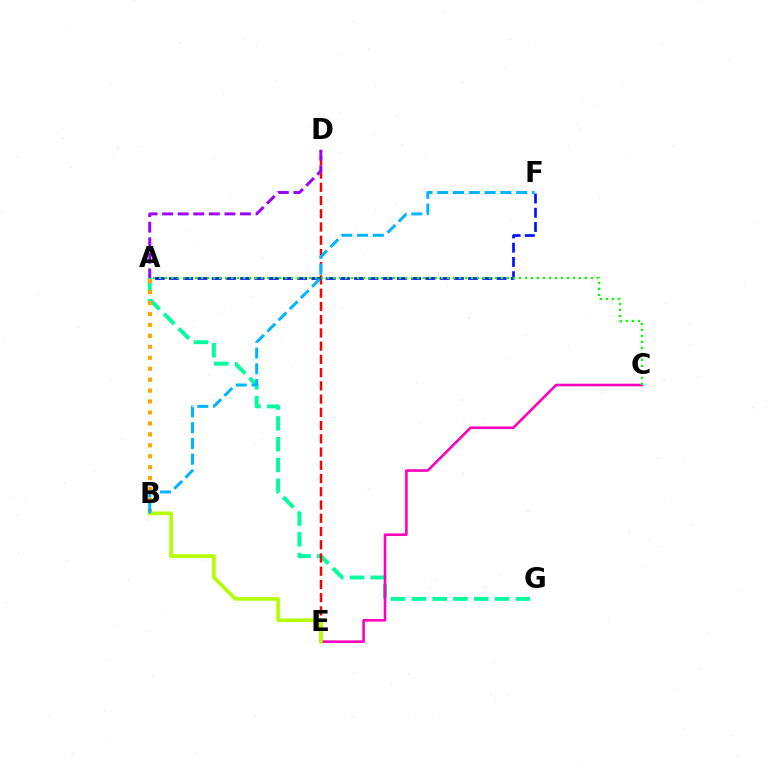{('A', 'G'): [{'color': '#00ff9d', 'line_style': 'dashed', 'thickness': 2.83}], ('C', 'E'): [{'color': '#ff00bd', 'line_style': 'solid', 'thickness': 1.87}], ('A', 'B'): [{'color': '#ffa500', 'line_style': 'dotted', 'thickness': 2.97}], ('D', 'E'): [{'color': '#ff0000', 'line_style': 'dashed', 'thickness': 1.8}], ('B', 'E'): [{'color': '#b3ff00', 'line_style': 'solid', 'thickness': 2.62}], ('A', 'F'): [{'color': '#0010ff', 'line_style': 'dashed', 'thickness': 1.93}], ('A', 'C'): [{'color': '#08ff00', 'line_style': 'dotted', 'thickness': 1.63}], ('A', 'D'): [{'color': '#9b00ff', 'line_style': 'dashed', 'thickness': 2.12}], ('B', 'F'): [{'color': '#00b5ff', 'line_style': 'dashed', 'thickness': 2.14}]}